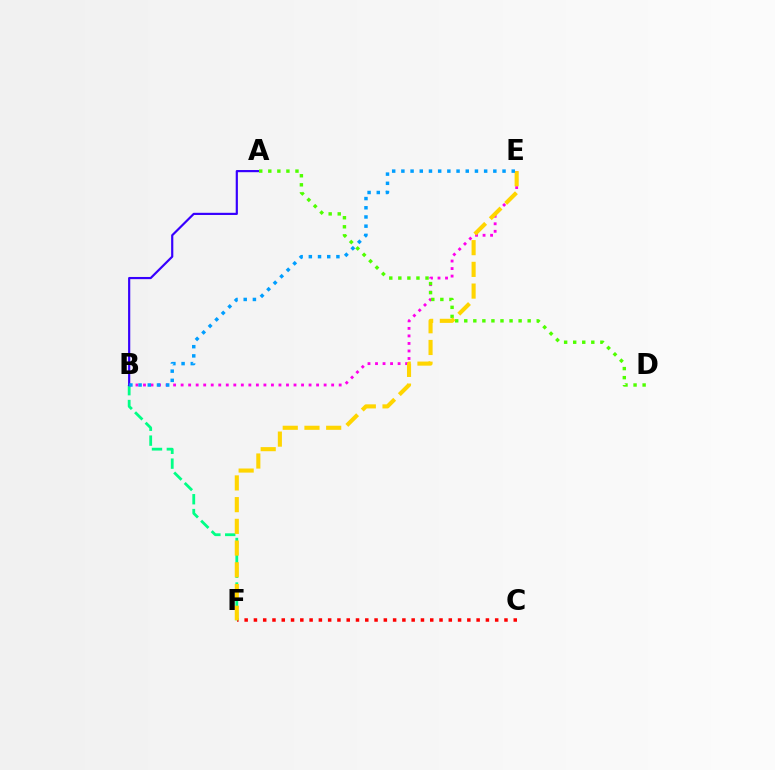{('C', 'F'): [{'color': '#ff0000', 'line_style': 'dotted', 'thickness': 2.52}], ('B', 'F'): [{'color': '#00ff86', 'line_style': 'dashed', 'thickness': 2.02}], ('B', 'E'): [{'color': '#ff00ed', 'line_style': 'dotted', 'thickness': 2.04}, {'color': '#009eff', 'line_style': 'dotted', 'thickness': 2.5}], ('A', 'B'): [{'color': '#3700ff', 'line_style': 'solid', 'thickness': 1.57}], ('A', 'D'): [{'color': '#4fff00', 'line_style': 'dotted', 'thickness': 2.46}], ('E', 'F'): [{'color': '#ffd500', 'line_style': 'dashed', 'thickness': 2.95}]}